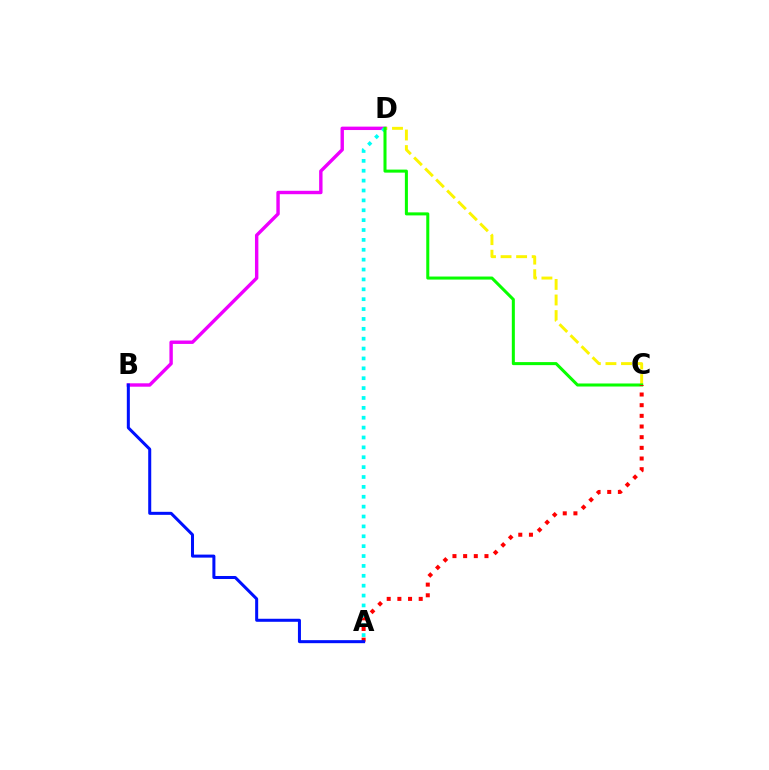{('B', 'D'): [{'color': '#ee00ff', 'line_style': 'solid', 'thickness': 2.45}], ('A', 'D'): [{'color': '#00fff6', 'line_style': 'dotted', 'thickness': 2.68}], ('C', 'D'): [{'color': '#fcf500', 'line_style': 'dashed', 'thickness': 2.11}, {'color': '#08ff00', 'line_style': 'solid', 'thickness': 2.19}], ('A', 'C'): [{'color': '#ff0000', 'line_style': 'dotted', 'thickness': 2.9}], ('A', 'B'): [{'color': '#0010ff', 'line_style': 'solid', 'thickness': 2.18}]}